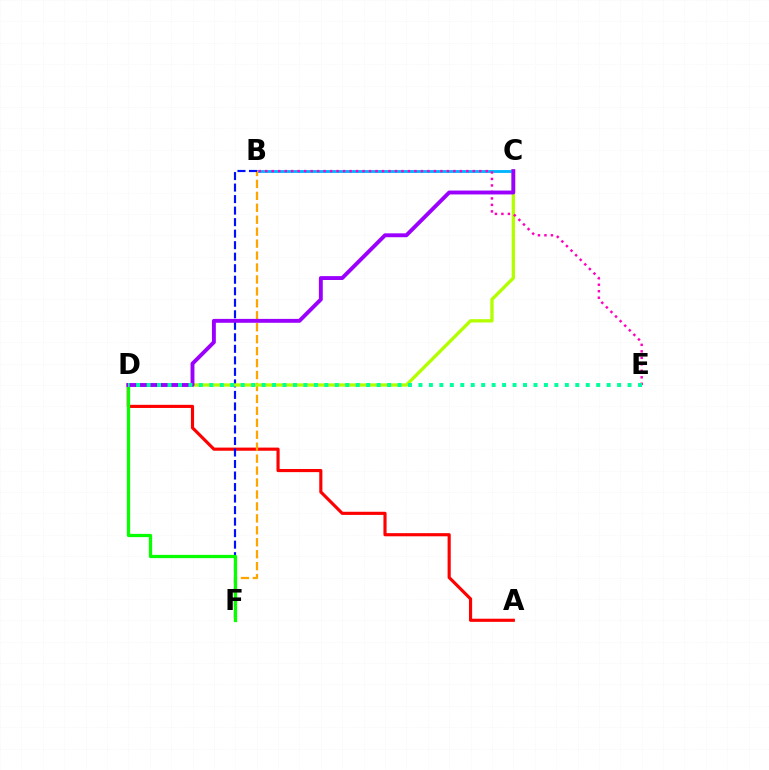{('A', 'D'): [{'color': '#ff0000', 'line_style': 'solid', 'thickness': 2.26}], ('B', 'C'): [{'color': '#00b5ff', 'line_style': 'solid', 'thickness': 2.05}], ('B', 'F'): [{'color': '#ffa500', 'line_style': 'dashed', 'thickness': 1.62}, {'color': '#0010ff', 'line_style': 'dashed', 'thickness': 1.56}], ('C', 'D'): [{'color': '#b3ff00', 'line_style': 'solid', 'thickness': 2.39}, {'color': '#9b00ff', 'line_style': 'solid', 'thickness': 2.8}], ('D', 'F'): [{'color': '#08ff00', 'line_style': 'solid', 'thickness': 2.35}], ('B', 'E'): [{'color': '#ff00bd', 'line_style': 'dotted', 'thickness': 1.76}], ('D', 'E'): [{'color': '#00ff9d', 'line_style': 'dotted', 'thickness': 2.84}]}